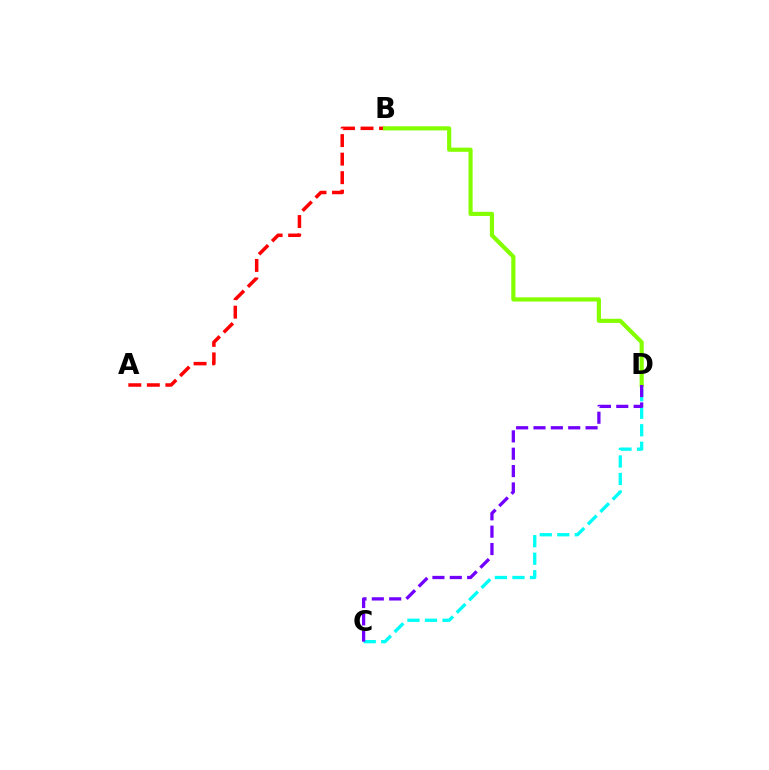{('A', 'B'): [{'color': '#ff0000', 'line_style': 'dashed', 'thickness': 2.52}], ('C', 'D'): [{'color': '#00fff6', 'line_style': 'dashed', 'thickness': 2.38}, {'color': '#7200ff', 'line_style': 'dashed', 'thickness': 2.36}], ('B', 'D'): [{'color': '#84ff00', 'line_style': 'solid', 'thickness': 2.99}]}